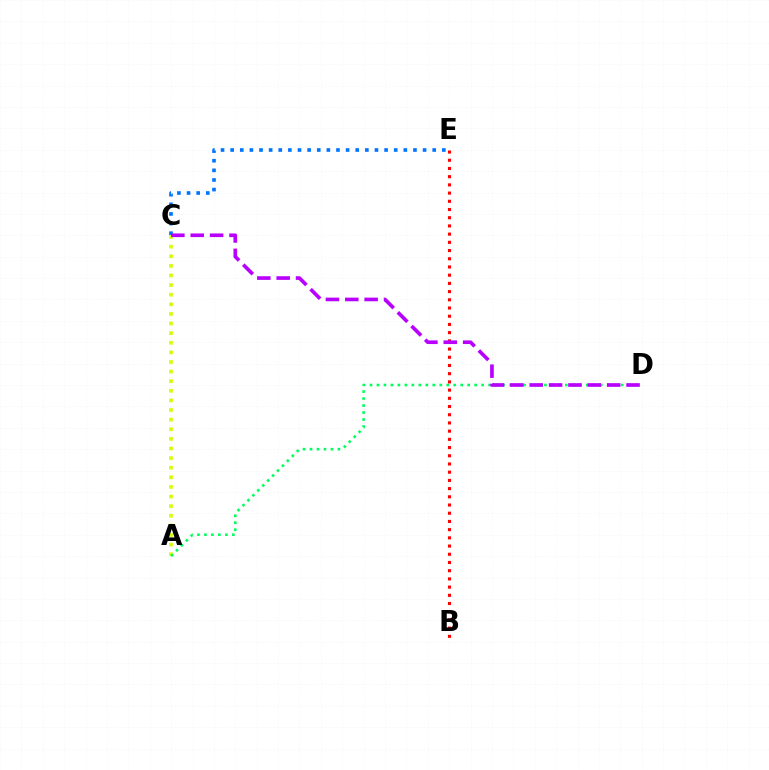{('A', 'C'): [{'color': '#d1ff00', 'line_style': 'dotted', 'thickness': 2.61}], ('C', 'E'): [{'color': '#0074ff', 'line_style': 'dotted', 'thickness': 2.61}], ('A', 'D'): [{'color': '#00ff5c', 'line_style': 'dotted', 'thickness': 1.9}], ('B', 'E'): [{'color': '#ff0000', 'line_style': 'dotted', 'thickness': 2.23}], ('C', 'D'): [{'color': '#b900ff', 'line_style': 'dashed', 'thickness': 2.63}]}